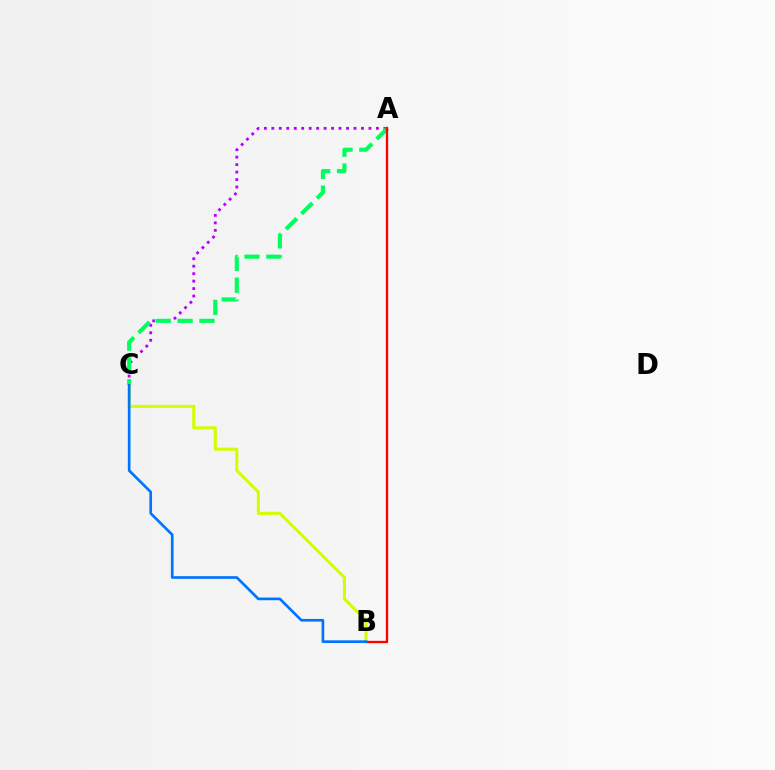{('A', 'C'): [{'color': '#b900ff', 'line_style': 'dotted', 'thickness': 2.03}, {'color': '#00ff5c', 'line_style': 'dashed', 'thickness': 2.97}], ('B', 'C'): [{'color': '#d1ff00', 'line_style': 'solid', 'thickness': 2.21}, {'color': '#0074ff', 'line_style': 'solid', 'thickness': 1.92}], ('A', 'B'): [{'color': '#ff0000', 'line_style': 'solid', 'thickness': 1.66}]}